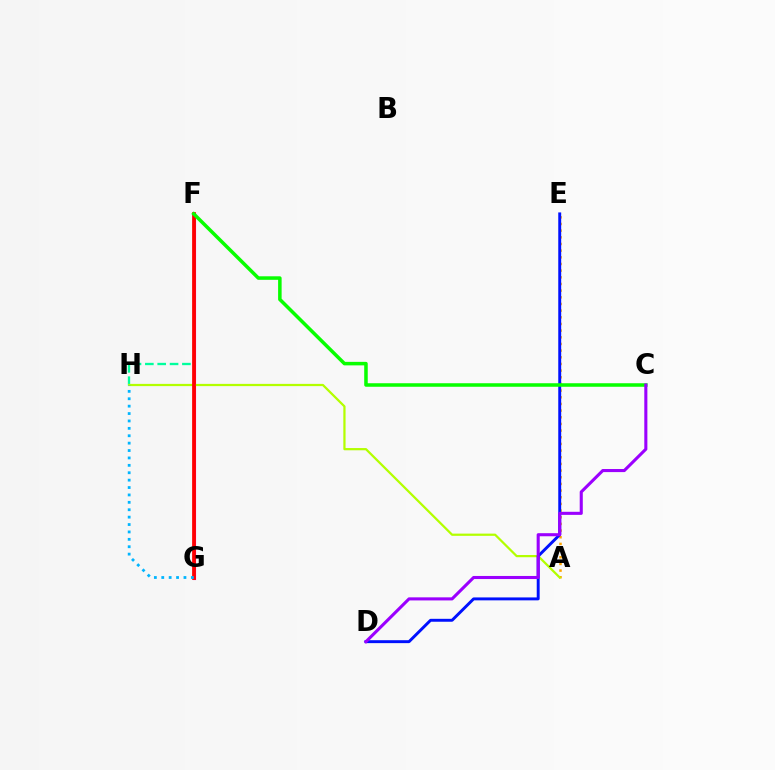{('F', 'G'): [{'color': '#ff00bd', 'line_style': 'solid', 'thickness': 2.24}, {'color': '#ff0000', 'line_style': 'solid', 'thickness': 2.71}], ('A', 'E'): [{'color': '#ffa500', 'line_style': 'dotted', 'thickness': 1.81}], ('F', 'H'): [{'color': '#00ff9d', 'line_style': 'dashed', 'thickness': 1.68}], ('A', 'H'): [{'color': '#b3ff00', 'line_style': 'solid', 'thickness': 1.61}], ('D', 'E'): [{'color': '#0010ff', 'line_style': 'solid', 'thickness': 2.11}], ('G', 'H'): [{'color': '#00b5ff', 'line_style': 'dotted', 'thickness': 2.01}], ('C', 'F'): [{'color': '#08ff00', 'line_style': 'solid', 'thickness': 2.54}], ('C', 'D'): [{'color': '#9b00ff', 'line_style': 'solid', 'thickness': 2.22}]}